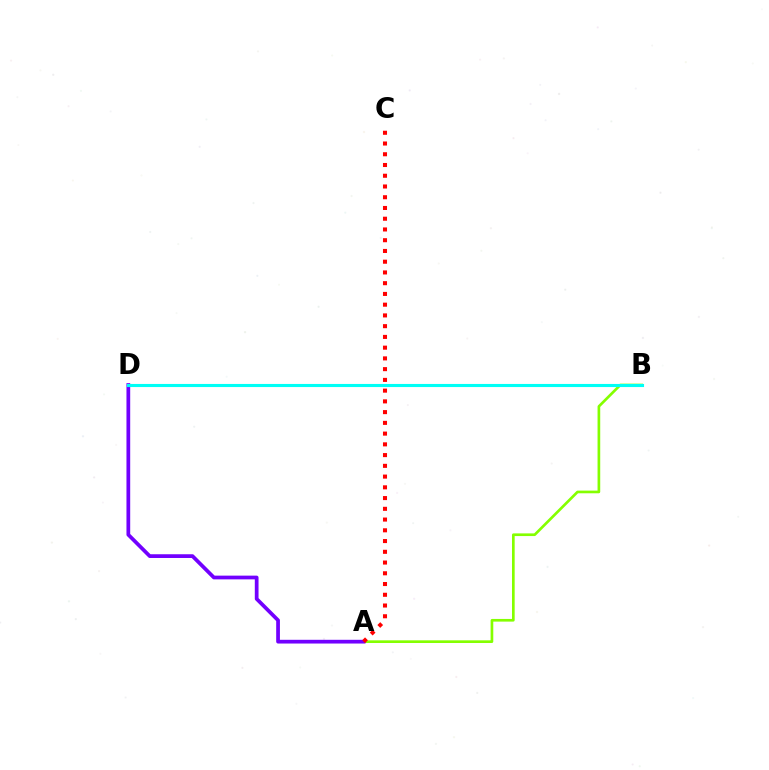{('A', 'B'): [{'color': '#84ff00', 'line_style': 'solid', 'thickness': 1.92}], ('A', 'D'): [{'color': '#7200ff', 'line_style': 'solid', 'thickness': 2.69}], ('A', 'C'): [{'color': '#ff0000', 'line_style': 'dotted', 'thickness': 2.92}], ('B', 'D'): [{'color': '#00fff6', 'line_style': 'solid', 'thickness': 2.24}]}